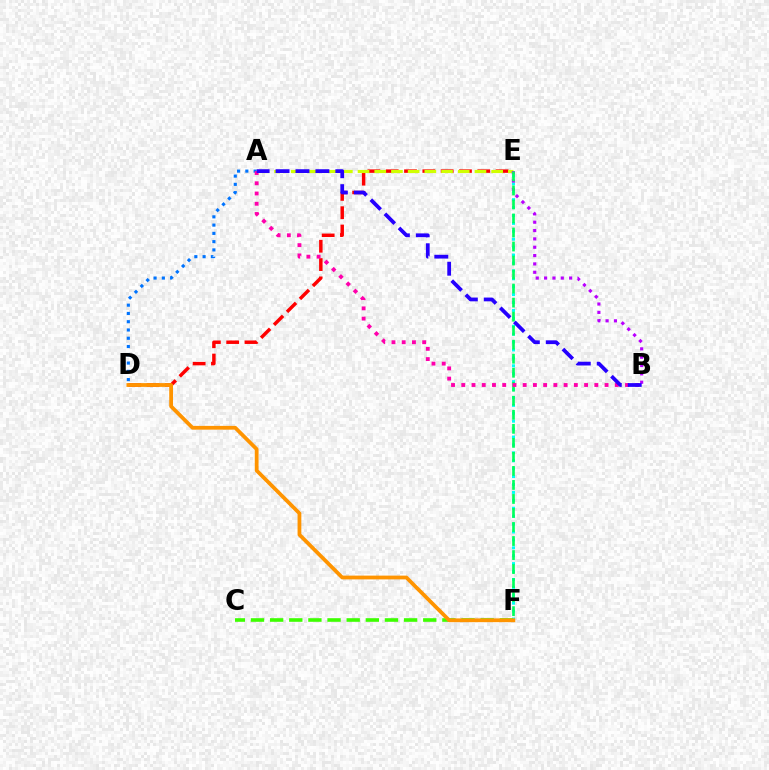{('D', 'E'): [{'color': '#ff0000', 'line_style': 'dashed', 'thickness': 2.49}], ('E', 'F'): [{'color': '#00fff6', 'line_style': 'dotted', 'thickness': 2.15}, {'color': '#00ff5c', 'line_style': 'dashed', 'thickness': 1.91}], ('A', 'D'): [{'color': '#0074ff', 'line_style': 'dotted', 'thickness': 2.25}], ('A', 'E'): [{'color': '#d1ff00', 'line_style': 'dashed', 'thickness': 2.27}], ('B', 'E'): [{'color': '#b900ff', 'line_style': 'dotted', 'thickness': 2.27}], ('C', 'F'): [{'color': '#3dff00', 'line_style': 'dashed', 'thickness': 2.6}], ('A', 'B'): [{'color': '#ff00ac', 'line_style': 'dotted', 'thickness': 2.78}, {'color': '#2500ff', 'line_style': 'dashed', 'thickness': 2.71}], ('D', 'F'): [{'color': '#ff9400', 'line_style': 'solid', 'thickness': 2.72}]}